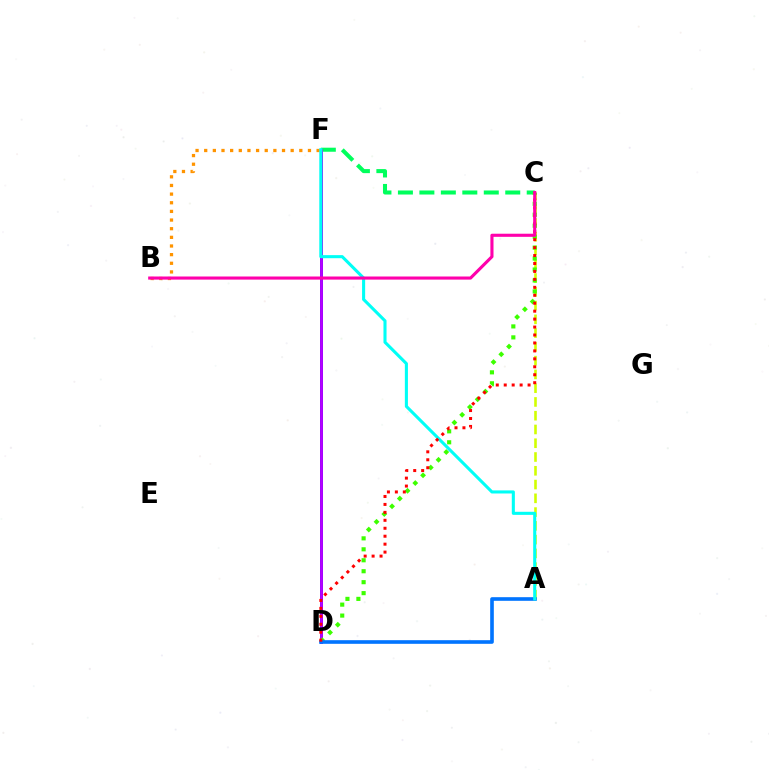{('A', 'C'): [{'color': '#d1ff00', 'line_style': 'dashed', 'thickness': 1.87}], ('D', 'F'): [{'color': '#2500ff', 'line_style': 'solid', 'thickness': 2.04}, {'color': '#b900ff', 'line_style': 'solid', 'thickness': 1.92}], ('C', 'F'): [{'color': '#00ff5c', 'line_style': 'dashed', 'thickness': 2.92}], ('C', 'D'): [{'color': '#3dff00', 'line_style': 'dotted', 'thickness': 2.98}, {'color': '#ff0000', 'line_style': 'dotted', 'thickness': 2.16}], ('A', 'D'): [{'color': '#0074ff', 'line_style': 'solid', 'thickness': 2.61}], ('B', 'F'): [{'color': '#ff9400', 'line_style': 'dotted', 'thickness': 2.35}], ('A', 'F'): [{'color': '#00fff6', 'line_style': 'solid', 'thickness': 2.22}], ('B', 'C'): [{'color': '#ff00ac', 'line_style': 'solid', 'thickness': 2.24}]}